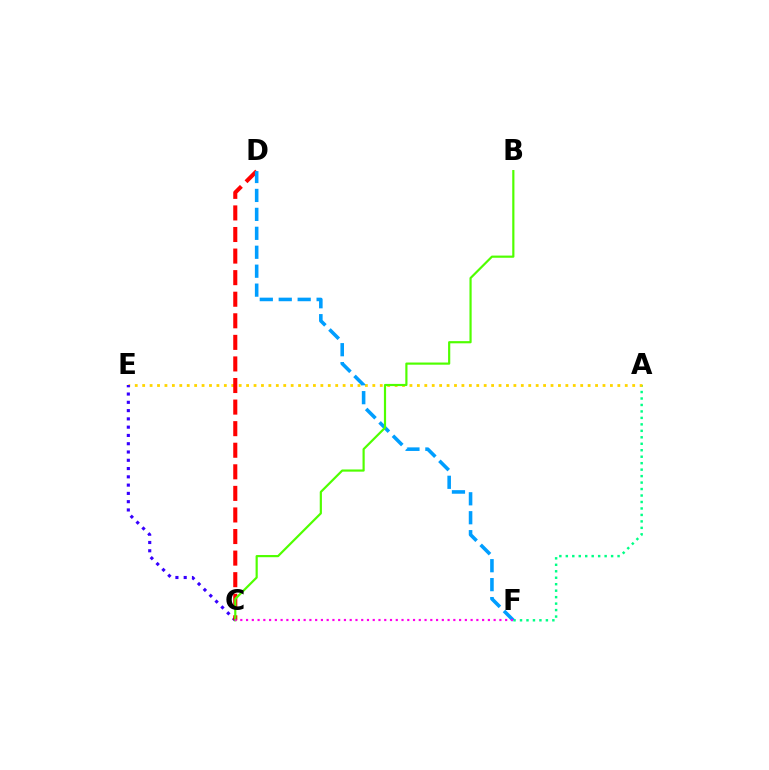{('A', 'F'): [{'color': '#00ff86', 'line_style': 'dotted', 'thickness': 1.76}], ('A', 'E'): [{'color': '#ffd500', 'line_style': 'dotted', 'thickness': 2.02}], ('C', 'E'): [{'color': '#3700ff', 'line_style': 'dotted', 'thickness': 2.25}], ('C', 'D'): [{'color': '#ff0000', 'line_style': 'dashed', 'thickness': 2.93}], ('D', 'F'): [{'color': '#009eff', 'line_style': 'dashed', 'thickness': 2.57}], ('B', 'C'): [{'color': '#4fff00', 'line_style': 'solid', 'thickness': 1.57}], ('C', 'F'): [{'color': '#ff00ed', 'line_style': 'dotted', 'thickness': 1.56}]}